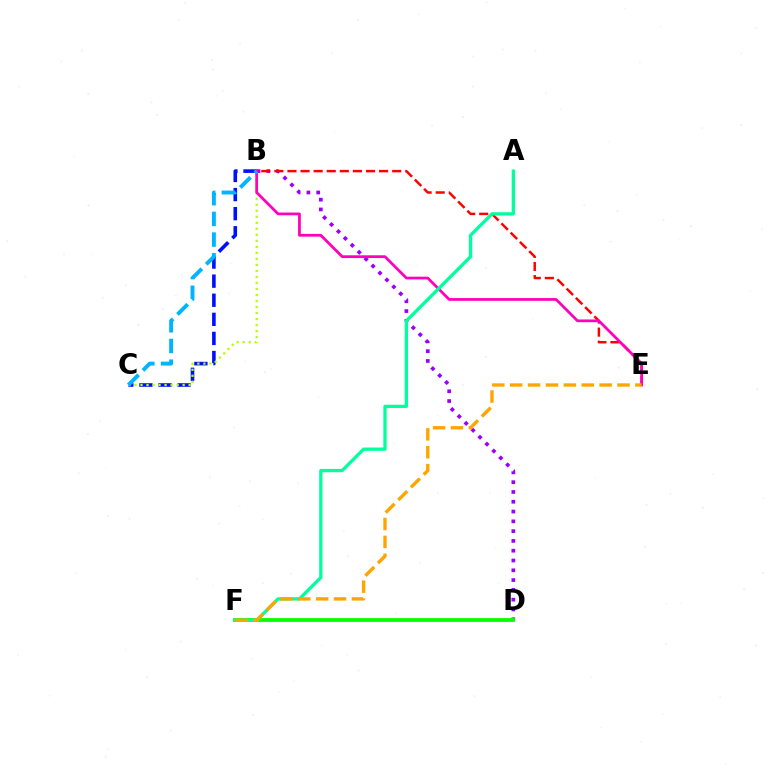{('B', 'D'): [{'color': '#9b00ff', 'line_style': 'dotted', 'thickness': 2.66}], ('B', 'C'): [{'color': '#0010ff', 'line_style': 'dashed', 'thickness': 2.59}, {'color': '#b3ff00', 'line_style': 'dotted', 'thickness': 1.64}, {'color': '#00b5ff', 'line_style': 'dashed', 'thickness': 2.81}], ('D', 'F'): [{'color': '#08ff00', 'line_style': 'solid', 'thickness': 2.75}], ('B', 'E'): [{'color': '#ff0000', 'line_style': 'dashed', 'thickness': 1.78}, {'color': '#ff00bd', 'line_style': 'solid', 'thickness': 1.98}], ('A', 'F'): [{'color': '#00ff9d', 'line_style': 'solid', 'thickness': 2.37}], ('E', 'F'): [{'color': '#ffa500', 'line_style': 'dashed', 'thickness': 2.43}]}